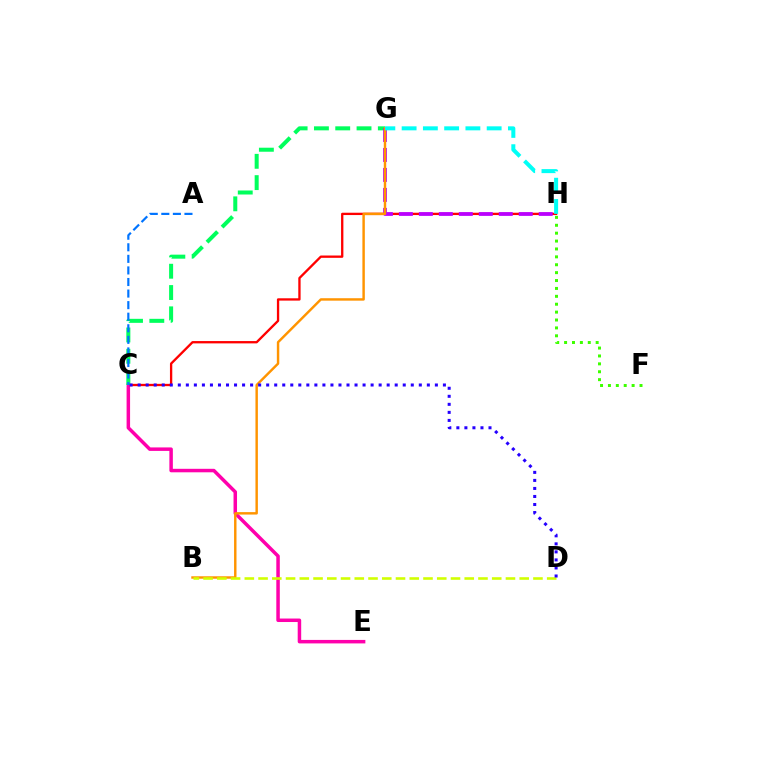{('C', 'H'): [{'color': '#ff0000', 'line_style': 'solid', 'thickness': 1.67}], ('C', 'E'): [{'color': '#ff00ac', 'line_style': 'solid', 'thickness': 2.51}], ('F', 'H'): [{'color': '#3dff00', 'line_style': 'dotted', 'thickness': 2.14}], ('C', 'G'): [{'color': '#00ff5c', 'line_style': 'dashed', 'thickness': 2.89}], ('G', 'H'): [{'color': '#b900ff', 'line_style': 'dashed', 'thickness': 2.71}, {'color': '#00fff6', 'line_style': 'dashed', 'thickness': 2.89}], ('B', 'G'): [{'color': '#ff9400', 'line_style': 'solid', 'thickness': 1.76}], ('B', 'D'): [{'color': '#d1ff00', 'line_style': 'dashed', 'thickness': 1.87}], ('A', 'C'): [{'color': '#0074ff', 'line_style': 'dashed', 'thickness': 1.57}], ('C', 'D'): [{'color': '#2500ff', 'line_style': 'dotted', 'thickness': 2.18}]}